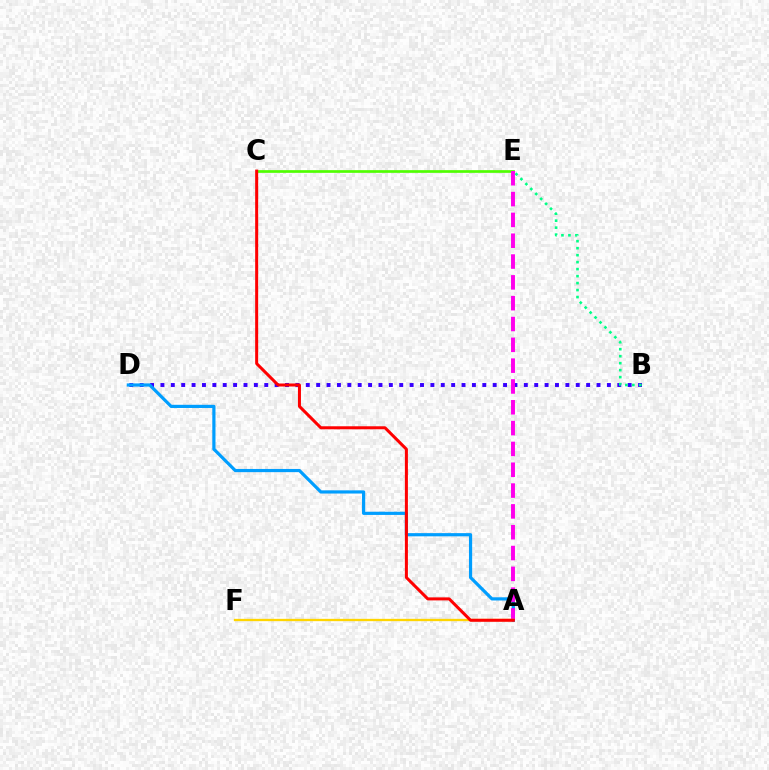{('B', 'D'): [{'color': '#3700ff', 'line_style': 'dotted', 'thickness': 2.82}], ('C', 'E'): [{'color': '#4fff00', 'line_style': 'solid', 'thickness': 1.94}], ('A', 'D'): [{'color': '#009eff', 'line_style': 'solid', 'thickness': 2.3}], ('A', 'E'): [{'color': '#ff00ed', 'line_style': 'dashed', 'thickness': 2.83}], ('A', 'F'): [{'color': '#ffd500', 'line_style': 'solid', 'thickness': 1.67}], ('A', 'C'): [{'color': '#ff0000', 'line_style': 'solid', 'thickness': 2.17}], ('B', 'E'): [{'color': '#00ff86', 'line_style': 'dotted', 'thickness': 1.9}]}